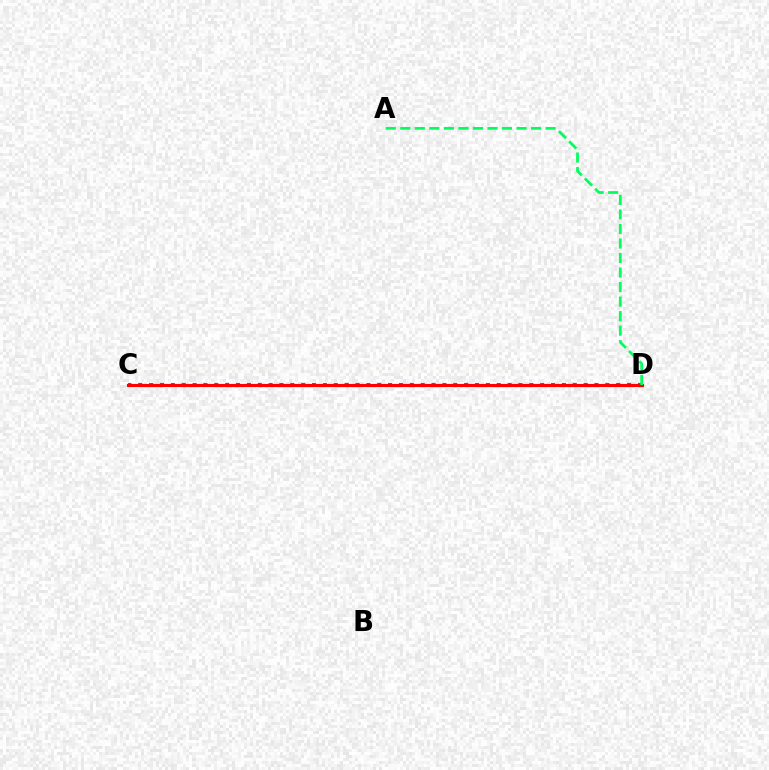{('C', 'D'): [{'color': '#0074ff', 'line_style': 'dotted', 'thickness': 2.95}, {'color': '#b900ff', 'line_style': 'solid', 'thickness': 2.03}, {'color': '#d1ff00', 'line_style': 'dotted', 'thickness': 2.13}, {'color': '#ff0000', 'line_style': 'solid', 'thickness': 2.25}], ('A', 'D'): [{'color': '#00ff5c', 'line_style': 'dashed', 'thickness': 1.97}]}